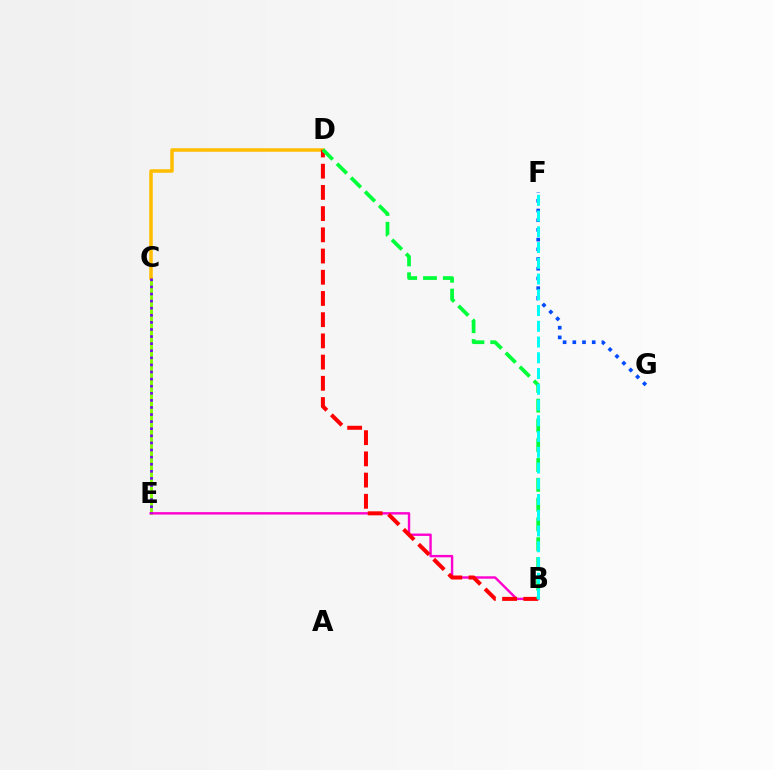{('C', 'E'): [{'color': '#84ff00', 'line_style': 'solid', 'thickness': 2.13}, {'color': '#7200ff', 'line_style': 'dotted', 'thickness': 1.93}], ('F', 'G'): [{'color': '#004bff', 'line_style': 'dotted', 'thickness': 2.64}], ('B', 'E'): [{'color': '#ff00cf', 'line_style': 'solid', 'thickness': 1.73}], ('C', 'D'): [{'color': '#ffbd00', 'line_style': 'solid', 'thickness': 2.54}], ('B', 'D'): [{'color': '#ff0000', 'line_style': 'dashed', 'thickness': 2.88}, {'color': '#00ff39', 'line_style': 'dashed', 'thickness': 2.69}], ('B', 'F'): [{'color': '#00fff6', 'line_style': 'dashed', 'thickness': 2.14}]}